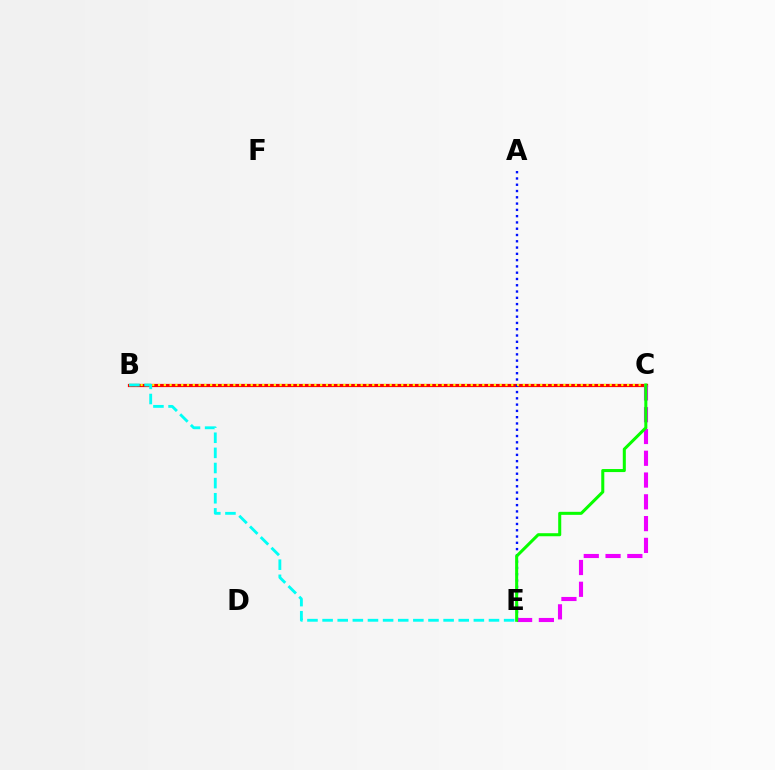{('B', 'C'): [{'color': '#ff0000', 'line_style': 'solid', 'thickness': 2.31}, {'color': '#fcf500', 'line_style': 'dotted', 'thickness': 1.57}], ('A', 'E'): [{'color': '#0010ff', 'line_style': 'dotted', 'thickness': 1.71}], ('C', 'E'): [{'color': '#ee00ff', 'line_style': 'dashed', 'thickness': 2.96}, {'color': '#08ff00', 'line_style': 'solid', 'thickness': 2.19}], ('B', 'E'): [{'color': '#00fff6', 'line_style': 'dashed', 'thickness': 2.05}]}